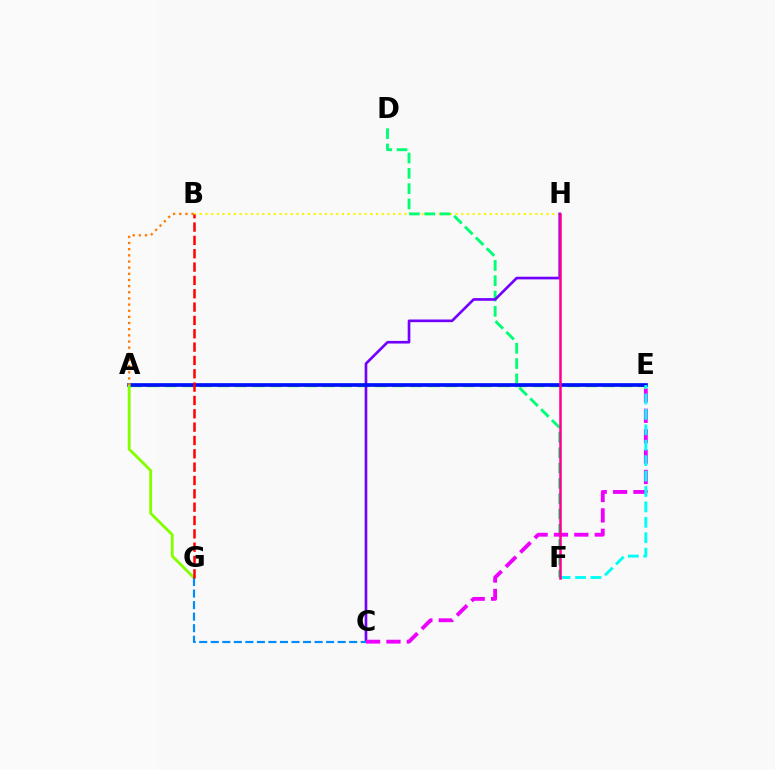{('B', 'H'): [{'color': '#fcf500', 'line_style': 'dotted', 'thickness': 1.54}], ('A', 'E'): [{'color': '#08ff00', 'line_style': 'dashed', 'thickness': 2.38}, {'color': '#0010ff', 'line_style': 'solid', 'thickness': 2.64}], ('D', 'F'): [{'color': '#00ff74', 'line_style': 'dashed', 'thickness': 2.08}], ('C', 'H'): [{'color': '#7200ff', 'line_style': 'solid', 'thickness': 1.91}], ('A', 'G'): [{'color': '#84ff00', 'line_style': 'solid', 'thickness': 2.05}], ('C', 'G'): [{'color': '#008cff', 'line_style': 'dashed', 'thickness': 1.57}], ('A', 'B'): [{'color': '#ff7c00', 'line_style': 'dotted', 'thickness': 1.67}], ('B', 'G'): [{'color': '#ff0000', 'line_style': 'dashed', 'thickness': 1.81}], ('C', 'E'): [{'color': '#ee00ff', 'line_style': 'dashed', 'thickness': 2.77}], ('E', 'F'): [{'color': '#00fff6', 'line_style': 'dashed', 'thickness': 2.09}], ('F', 'H'): [{'color': '#ff0094', 'line_style': 'solid', 'thickness': 1.83}]}